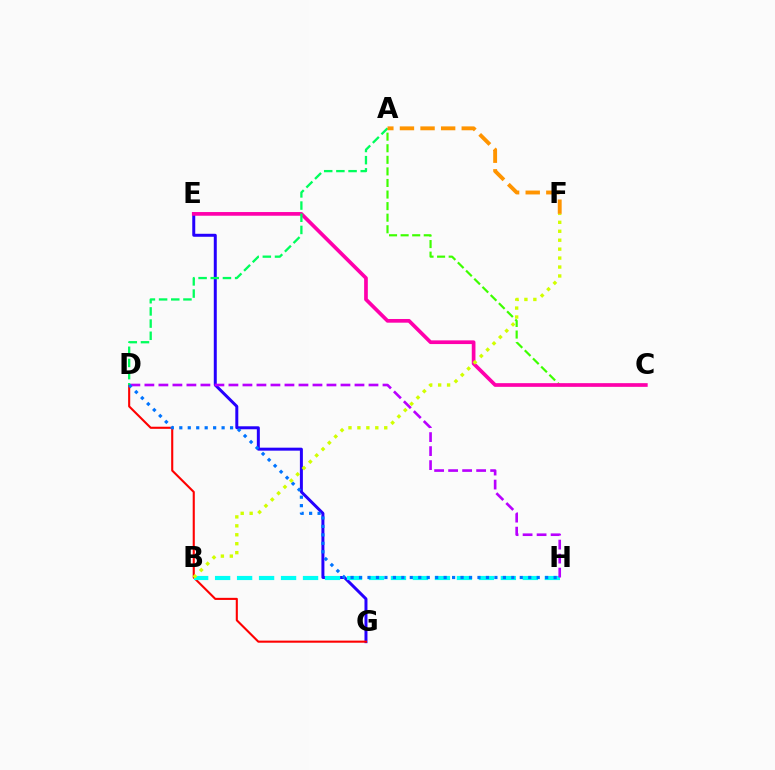{('A', 'C'): [{'color': '#3dff00', 'line_style': 'dashed', 'thickness': 1.57}], ('E', 'G'): [{'color': '#2500ff', 'line_style': 'solid', 'thickness': 2.15}], ('D', 'G'): [{'color': '#ff0000', 'line_style': 'solid', 'thickness': 1.51}], ('B', 'H'): [{'color': '#00fff6', 'line_style': 'dashed', 'thickness': 2.99}], ('C', 'E'): [{'color': '#ff00ac', 'line_style': 'solid', 'thickness': 2.66}], ('D', 'H'): [{'color': '#b900ff', 'line_style': 'dashed', 'thickness': 1.9}, {'color': '#0074ff', 'line_style': 'dotted', 'thickness': 2.3}], ('A', 'D'): [{'color': '#00ff5c', 'line_style': 'dashed', 'thickness': 1.65}], ('A', 'F'): [{'color': '#ff9400', 'line_style': 'dashed', 'thickness': 2.8}], ('B', 'F'): [{'color': '#d1ff00', 'line_style': 'dotted', 'thickness': 2.43}]}